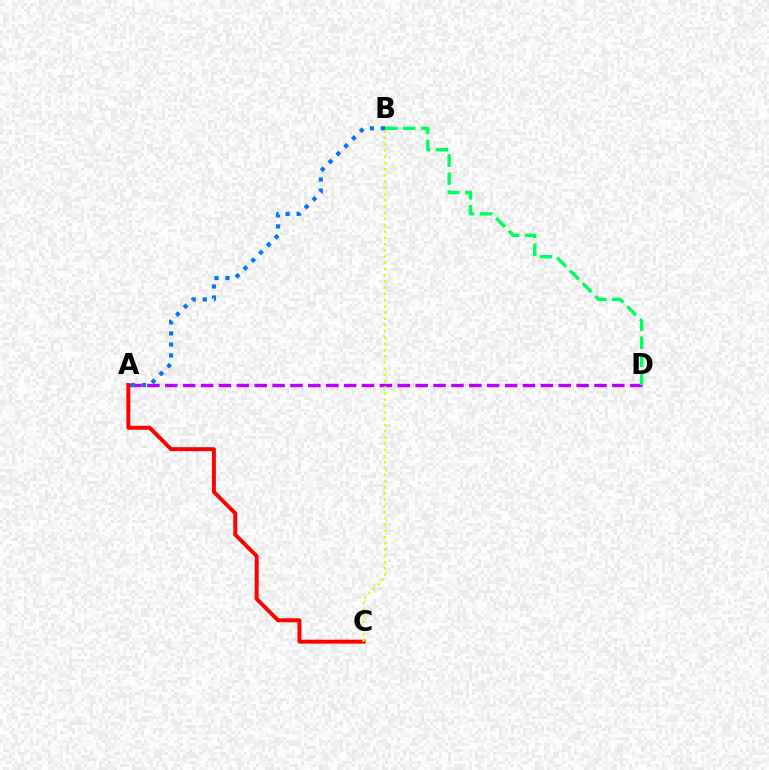{('A', 'D'): [{'color': '#b900ff', 'line_style': 'dashed', 'thickness': 2.43}], ('B', 'D'): [{'color': '#00ff5c', 'line_style': 'dashed', 'thickness': 2.45}], ('A', 'C'): [{'color': '#ff0000', 'line_style': 'solid', 'thickness': 2.85}], ('A', 'B'): [{'color': '#0074ff', 'line_style': 'dotted', 'thickness': 3.0}], ('B', 'C'): [{'color': '#d1ff00', 'line_style': 'dotted', 'thickness': 1.69}]}